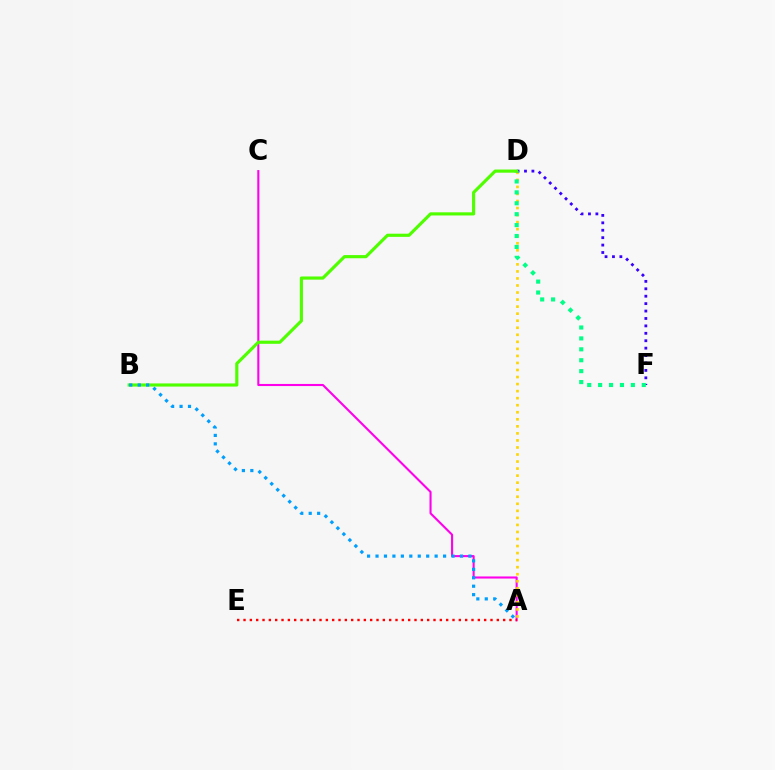{('A', 'C'): [{'color': '#ff00ed', 'line_style': 'solid', 'thickness': 1.51}], ('A', 'D'): [{'color': '#ffd500', 'line_style': 'dotted', 'thickness': 1.91}], ('D', 'F'): [{'color': '#3700ff', 'line_style': 'dotted', 'thickness': 2.02}, {'color': '#00ff86', 'line_style': 'dotted', 'thickness': 2.96}], ('B', 'D'): [{'color': '#4fff00', 'line_style': 'solid', 'thickness': 2.27}], ('A', 'B'): [{'color': '#009eff', 'line_style': 'dotted', 'thickness': 2.29}], ('A', 'E'): [{'color': '#ff0000', 'line_style': 'dotted', 'thickness': 1.72}]}